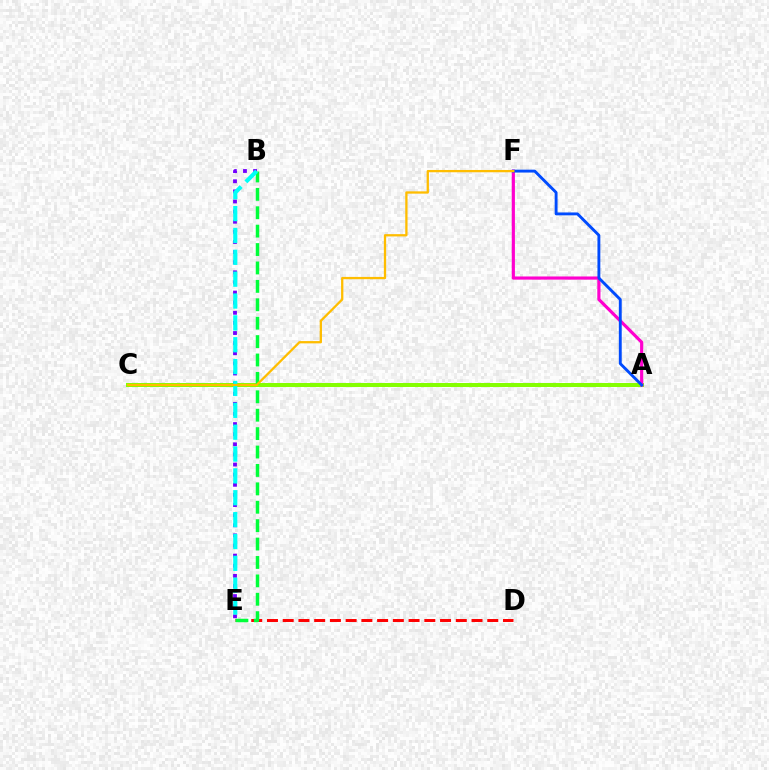{('A', 'C'): [{'color': '#84ff00', 'line_style': 'solid', 'thickness': 2.86}], ('A', 'F'): [{'color': '#ff00cf', 'line_style': 'solid', 'thickness': 2.28}, {'color': '#004bff', 'line_style': 'solid', 'thickness': 2.08}], ('D', 'E'): [{'color': '#ff0000', 'line_style': 'dashed', 'thickness': 2.14}], ('B', 'E'): [{'color': '#7200ff', 'line_style': 'dotted', 'thickness': 2.75}, {'color': '#00ff39', 'line_style': 'dashed', 'thickness': 2.5}, {'color': '#00fff6', 'line_style': 'dashed', 'thickness': 2.97}], ('C', 'F'): [{'color': '#ffbd00', 'line_style': 'solid', 'thickness': 1.65}]}